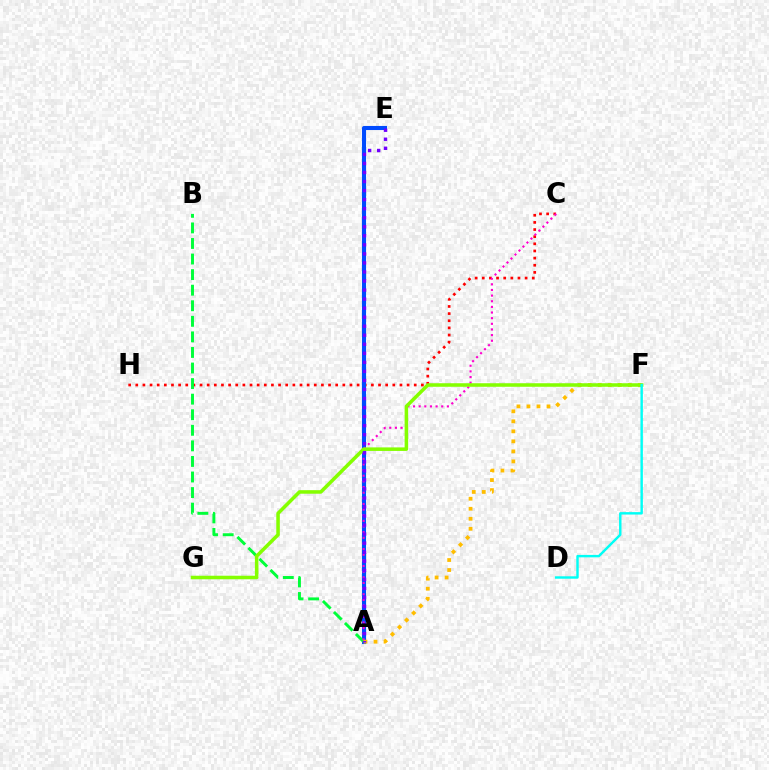{('C', 'H'): [{'color': '#ff0000', 'line_style': 'dotted', 'thickness': 1.94}], ('A', 'E'): [{'color': '#004bff', 'line_style': 'solid', 'thickness': 2.94}, {'color': '#7200ff', 'line_style': 'dotted', 'thickness': 2.46}], ('A', 'B'): [{'color': '#00ff39', 'line_style': 'dashed', 'thickness': 2.11}], ('A', 'C'): [{'color': '#ff00cf', 'line_style': 'dotted', 'thickness': 1.53}], ('A', 'F'): [{'color': '#ffbd00', 'line_style': 'dotted', 'thickness': 2.72}], ('F', 'G'): [{'color': '#84ff00', 'line_style': 'solid', 'thickness': 2.55}], ('D', 'F'): [{'color': '#00fff6', 'line_style': 'solid', 'thickness': 1.75}]}